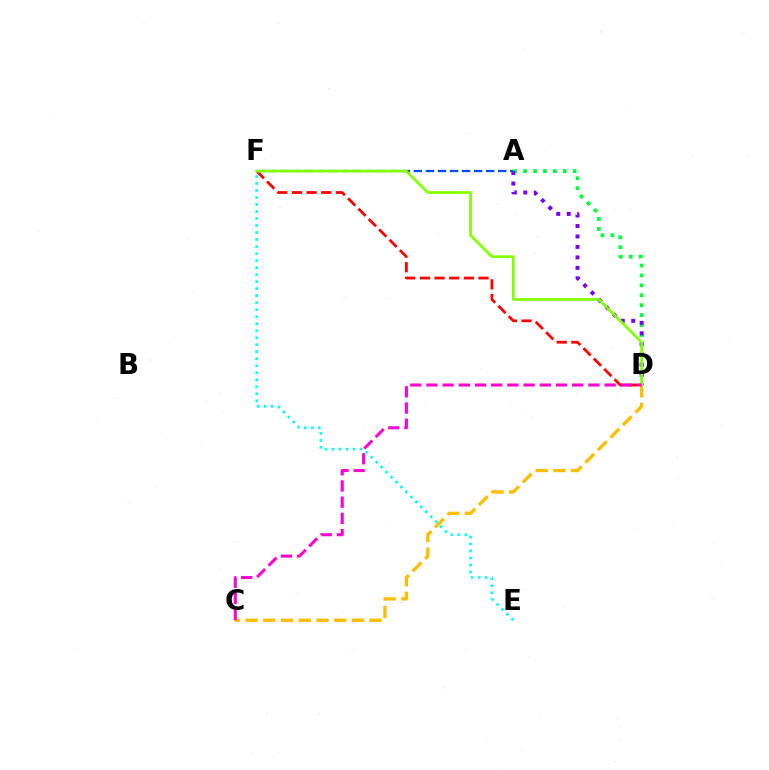{('E', 'F'): [{'color': '#00fff6', 'line_style': 'dotted', 'thickness': 1.9}], ('D', 'F'): [{'color': '#ff0000', 'line_style': 'dashed', 'thickness': 1.99}, {'color': '#84ff00', 'line_style': 'solid', 'thickness': 1.98}], ('A', 'D'): [{'color': '#00ff39', 'line_style': 'dotted', 'thickness': 2.7}, {'color': '#7200ff', 'line_style': 'dotted', 'thickness': 2.84}], ('A', 'F'): [{'color': '#004bff', 'line_style': 'dashed', 'thickness': 1.64}], ('C', 'D'): [{'color': '#ffbd00', 'line_style': 'dashed', 'thickness': 2.41}, {'color': '#ff00cf', 'line_style': 'dashed', 'thickness': 2.2}]}